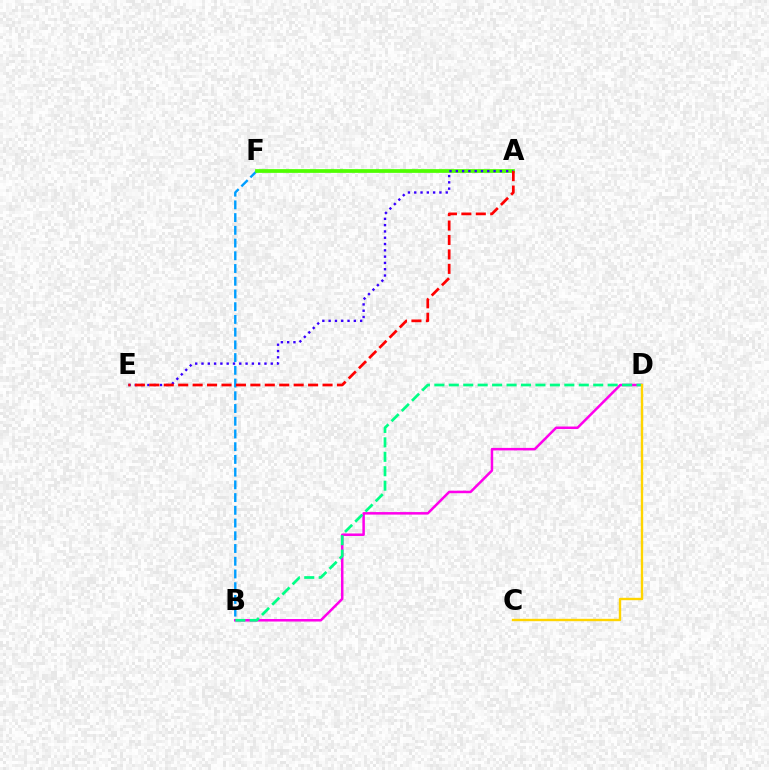{('B', 'D'): [{'color': '#ff00ed', 'line_style': 'solid', 'thickness': 1.81}, {'color': '#00ff86', 'line_style': 'dashed', 'thickness': 1.96}], ('C', 'D'): [{'color': '#ffd500', 'line_style': 'solid', 'thickness': 1.72}], ('B', 'F'): [{'color': '#009eff', 'line_style': 'dashed', 'thickness': 1.73}], ('A', 'F'): [{'color': '#4fff00', 'line_style': 'solid', 'thickness': 2.69}], ('A', 'E'): [{'color': '#3700ff', 'line_style': 'dotted', 'thickness': 1.71}, {'color': '#ff0000', 'line_style': 'dashed', 'thickness': 1.96}]}